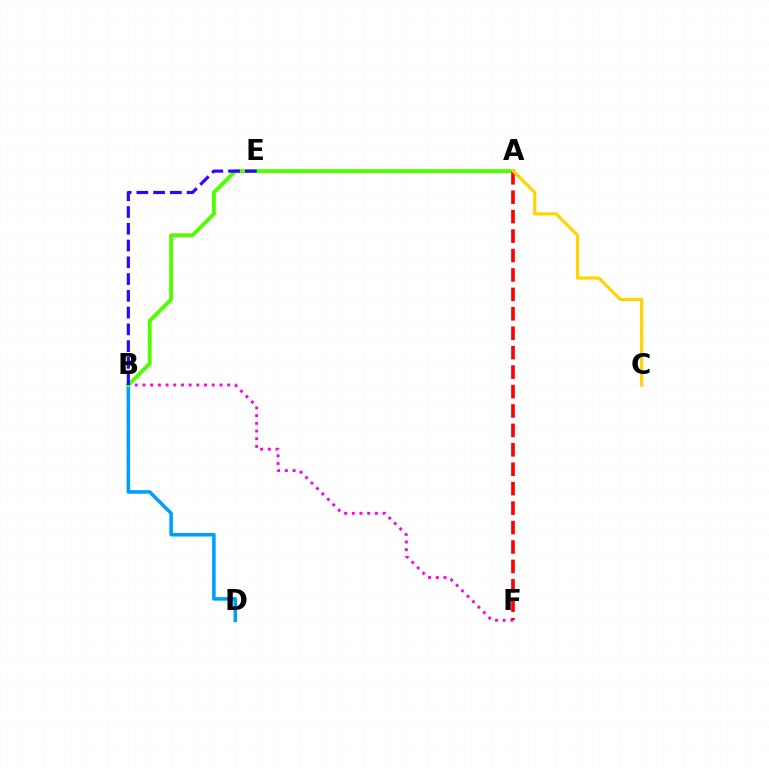{('A', 'E'): [{'color': '#00ff86', 'line_style': 'dashed', 'thickness': 1.59}], ('B', 'F'): [{'color': '#ff00ed', 'line_style': 'dotted', 'thickness': 2.09}], ('B', 'D'): [{'color': '#009eff', 'line_style': 'solid', 'thickness': 2.55}], ('A', 'B'): [{'color': '#4fff00', 'line_style': 'solid', 'thickness': 2.78}], ('B', 'E'): [{'color': '#3700ff', 'line_style': 'dashed', 'thickness': 2.28}], ('A', 'F'): [{'color': '#ff0000', 'line_style': 'dashed', 'thickness': 2.64}], ('A', 'C'): [{'color': '#ffd500', 'line_style': 'solid', 'thickness': 2.3}]}